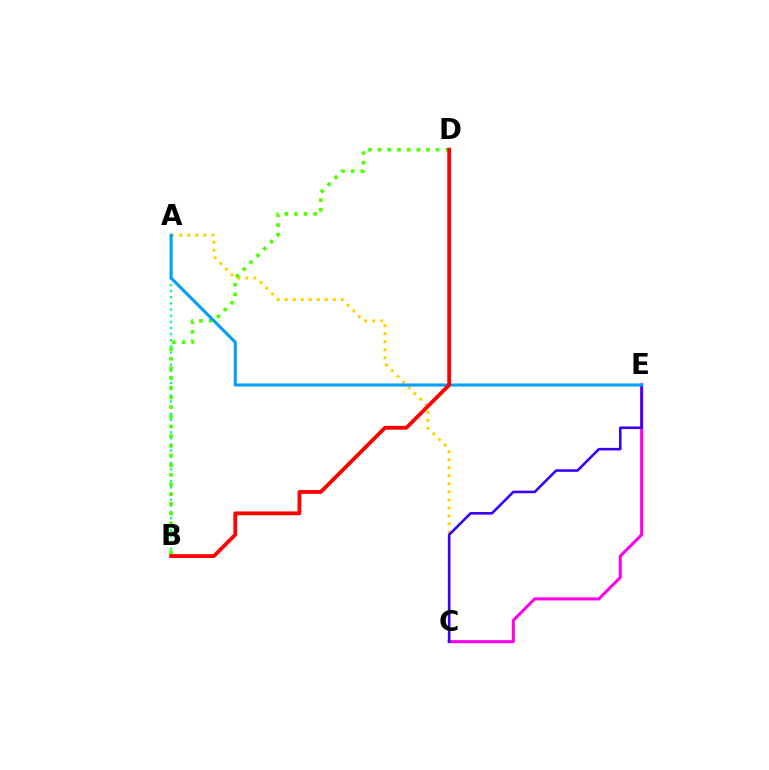{('A', 'C'): [{'color': '#ffd500', 'line_style': 'dotted', 'thickness': 2.18}], ('A', 'B'): [{'color': '#00ff86', 'line_style': 'dotted', 'thickness': 1.67}], ('C', 'E'): [{'color': '#ff00ed', 'line_style': 'solid', 'thickness': 2.2}, {'color': '#3700ff', 'line_style': 'solid', 'thickness': 1.85}], ('B', 'D'): [{'color': '#4fff00', 'line_style': 'dotted', 'thickness': 2.63}, {'color': '#ff0000', 'line_style': 'solid', 'thickness': 2.73}], ('A', 'E'): [{'color': '#009eff', 'line_style': 'solid', 'thickness': 2.21}]}